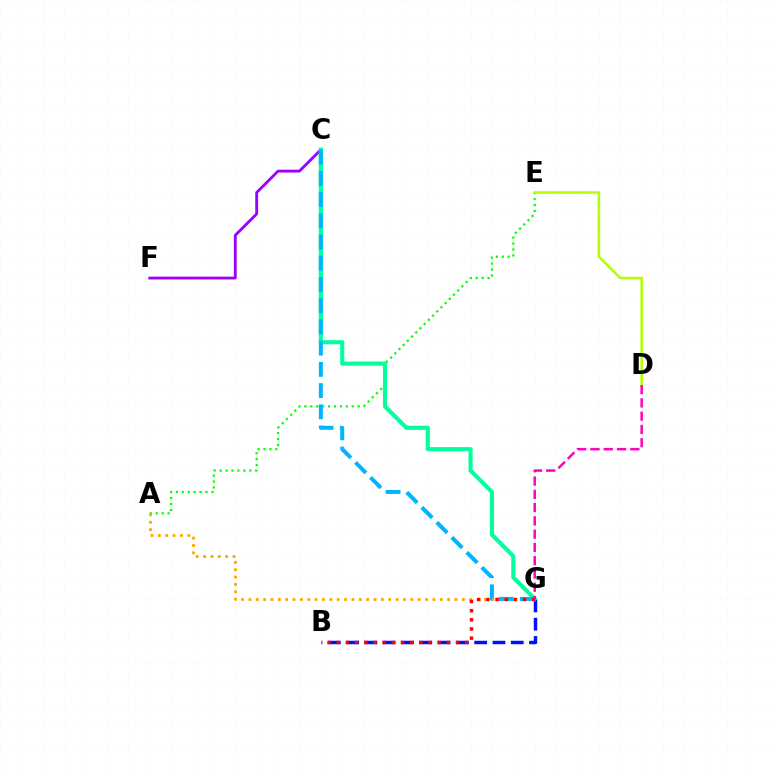{('C', 'F'): [{'color': '#9b00ff', 'line_style': 'solid', 'thickness': 2.03}], ('A', 'E'): [{'color': '#08ff00', 'line_style': 'dotted', 'thickness': 1.61}], ('A', 'G'): [{'color': '#ffa500', 'line_style': 'dotted', 'thickness': 2.0}], ('B', 'G'): [{'color': '#0010ff', 'line_style': 'dashed', 'thickness': 2.48}, {'color': '#ff0000', 'line_style': 'dotted', 'thickness': 2.49}], ('C', 'G'): [{'color': '#00ff9d', 'line_style': 'solid', 'thickness': 2.96}, {'color': '#00b5ff', 'line_style': 'dashed', 'thickness': 2.88}], ('D', 'E'): [{'color': '#b3ff00', 'line_style': 'solid', 'thickness': 1.83}], ('D', 'G'): [{'color': '#ff00bd', 'line_style': 'dashed', 'thickness': 1.8}]}